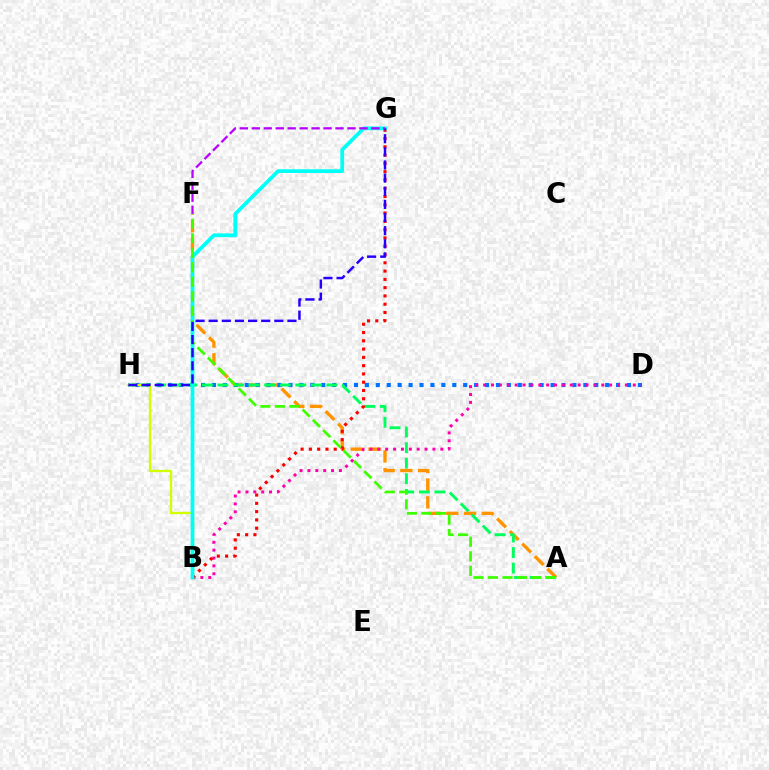{('A', 'F'): [{'color': '#ff9400', 'line_style': 'dashed', 'thickness': 2.41}, {'color': '#3dff00', 'line_style': 'dashed', 'thickness': 1.97}], ('D', 'H'): [{'color': '#0074ff', 'line_style': 'dotted', 'thickness': 2.97}], ('A', 'H'): [{'color': '#00ff5c', 'line_style': 'dashed', 'thickness': 2.12}], ('B', 'D'): [{'color': '#ff00ac', 'line_style': 'dotted', 'thickness': 2.14}], ('B', 'H'): [{'color': '#d1ff00', 'line_style': 'solid', 'thickness': 1.68}], ('B', 'G'): [{'color': '#ff0000', 'line_style': 'dotted', 'thickness': 2.25}, {'color': '#00fff6', 'line_style': 'solid', 'thickness': 2.7}], ('G', 'H'): [{'color': '#2500ff', 'line_style': 'dashed', 'thickness': 1.78}], ('F', 'G'): [{'color': '#b900ff', 'line_style': 'dashed', 'thickness': 1.62}]}